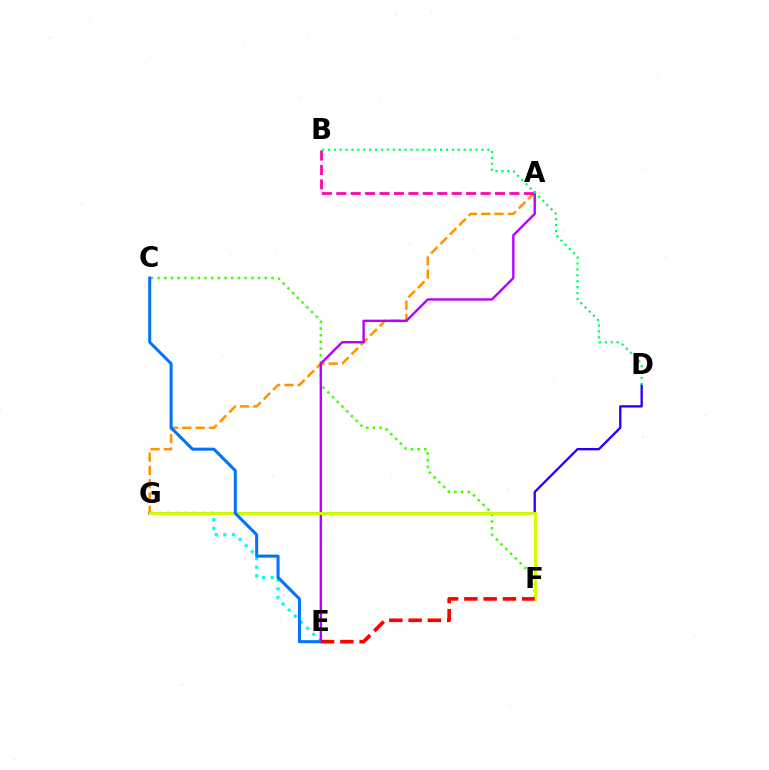{('A', 'G'): [{'color': '#ff9400', 'line_style': 'dashed', 'thickness': 1.81}], ('A', 'B'): [{'color': '#ff00ac', 'line_style': 'dashed', 'thickness': 1.96}], ('E', 'G'): [{'color': '#00fff6', 'line_style': 'dotted', 'thickness': 2.34}], ('C', 'F'): [{'color': '#3dff00', 'line_style': 'dotted', 'thickness': 1.82}], ('D', 'G'): [{'color': '#2500ff', 'line_style': 'solid', 'thickness': 1.67}], ('A', 'E'): [{'color': '#b900ff', 'line_style': 'solid', 'thickness': 1.73}], ('B', 'D'): [{'color': '#00ff5c', 'line_style': 'dotted', 'thickness': 1.6}], ('F', 'G'): [{'color': '#d1ff00', 'line_style': 'solid', 'thickness': 2.11}], ('C', 'E'): [{'color': '#0074ff', 'line_style': 'solid', 'thickness': 2.18}], ('E', 'F'): [{'color': '#ff0000', 'line_style': 'dashed', 'thickness': 2.62}]}